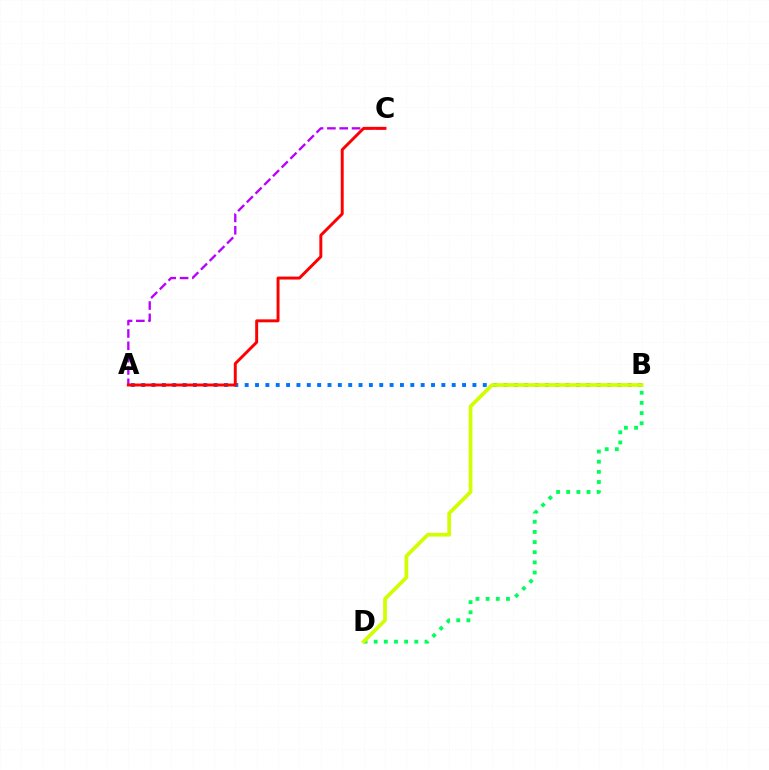{('A', 'C'): [{'color': '#b900ff', 'line_style': 'dashed', 'thickness': 1.67}, {'color': '#ff0000', 'line_style': 'solid', 'thickness': 2.12}], ('A', 'B'): [{'color': '#0074ff', 'line_style': 'dotted', 'thickness': 2.81}], ('B', 'D'): [{'color': '#00ff5c', 'line_style': 'dotted', 'thickness': 2.76}, {'color': '#d1ff00', 'line_style': 'solid', 'thickness': 2.66}]}